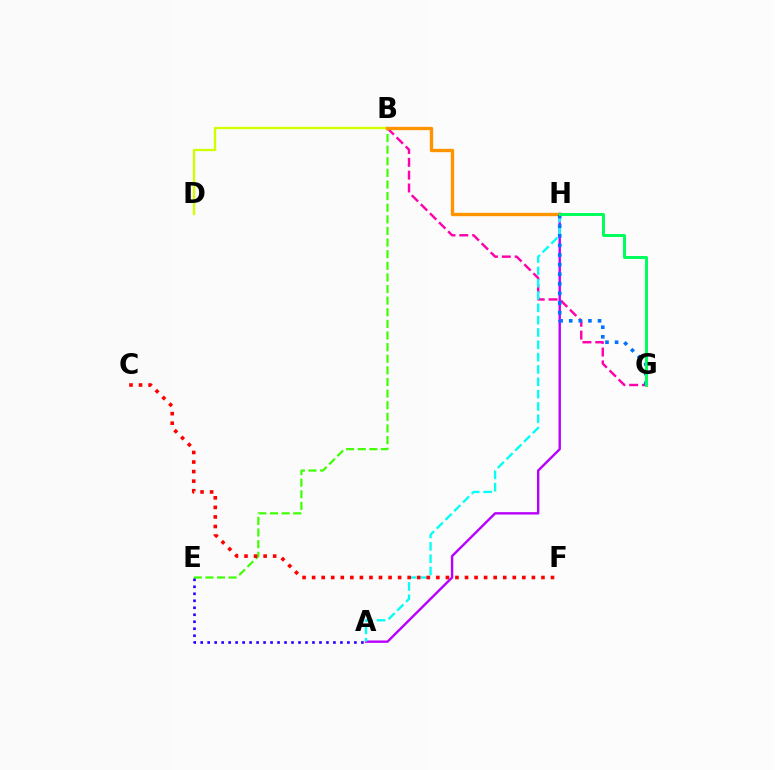{('B', 'G'): [{'color': '#ff00ac', 'line_style': 'dashed', 'thickness': 1.74}], ('A', 'H'): [{'color': '#b900ff', 'line_style': 'solid', 'thickness': 1.71}, {'color': '#00fff6', 'line_style': 'dashed', 'thickness': 1.67}], ('B', 'D'): [{'color': '#d1ff00', 'line_style': 'solid', 'thickness': 1.68}], ('B', 'E'): [{'color': '#3dff00', 'line_style': 'dashed', 'thickness': 1.58}], ('B', 'H'): [{'color': '#ff9400', 'line_style': 'solid', 'thickness': 2.42}], ('C', 'F'): [{'color': '#ff0000', 'line_style': 'dotted', 'thickness': 2.6}], ('G', 'H'): [{'color': '#0074ff', 'line_style': 'dotted', 'thickness': 2.61}, {'color': '#00ff5c', 'line_style': 'solid', 'thickness': 2.14}], ('A', 'E'): [{'color': '#2500ff', 'line_style': 'dotted', 'thickness': 1.9}]}